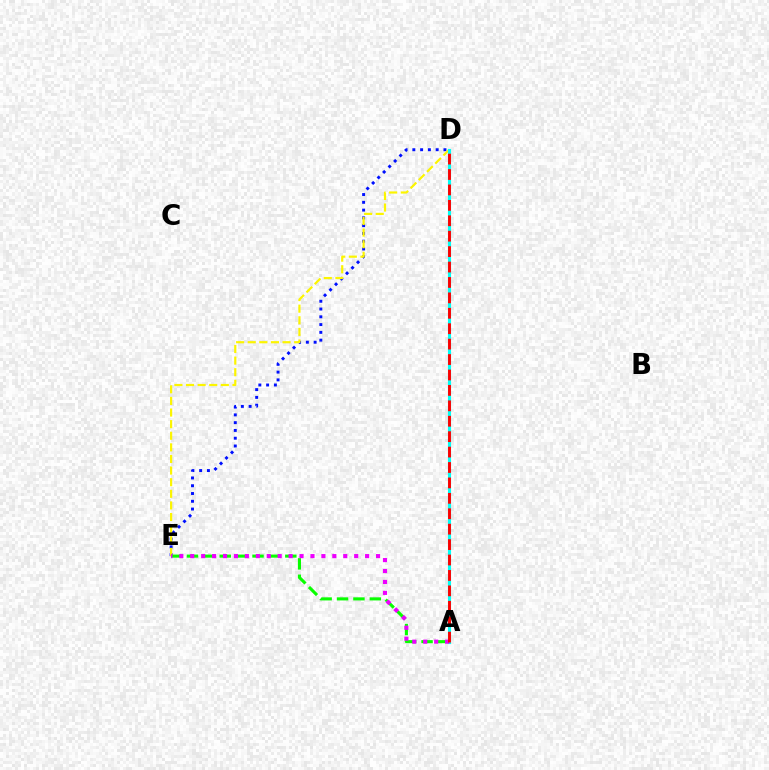{('D', 'E'): [{'color': '#0010ff', 'line_style': 'dotted', 'thickness': 2.11}, {'color': '#fcf500', 'line_style': 'dashed', 'thickness': 1.58}], ('A', 'E'): [{'color': '#08ff00', 'line_style': 'dashed', 'thickness': 2.23}, {'color': '#ee00ff', 'line_style': 'dotted', 'thickness': 2.97}], ('A', 'D'): [{'color': '#00fff6', 'line_style': 'solid', 'thickness': 2.24}, {'color': '#ff0000', 'line_style': 'dashed', 'thickness': 2.09}]}